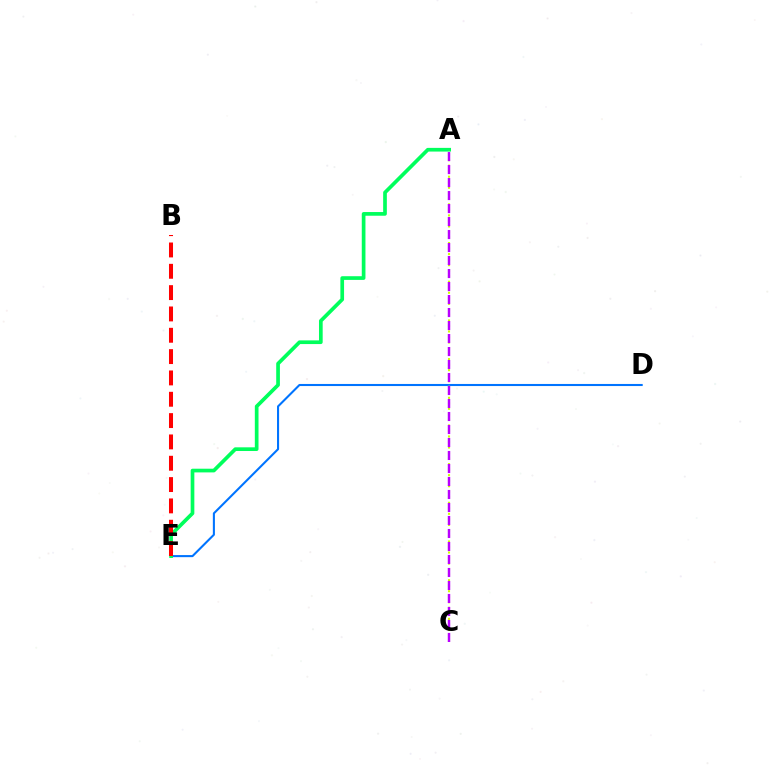{('D', 'E'): [{'color': '#0074ff', 'line_style': 'solid', 'thickness': 1.5}], ('A', 'E'): [{'color': '#00ff5c', 'line_style': 'solid', 'thickness': 2.66}], ('A', 'C'): [{'color': '#d1ff00', 'line_style': 'dotted', 'thickness': 1.5}, {'color': '#b900ff', 'line_style': 'dashed', 'thickness': 1.77}], ('B', 'E'): [{'color': '#ff0000', 'line_style': 'dashed', 'thickness': 2.9}]}